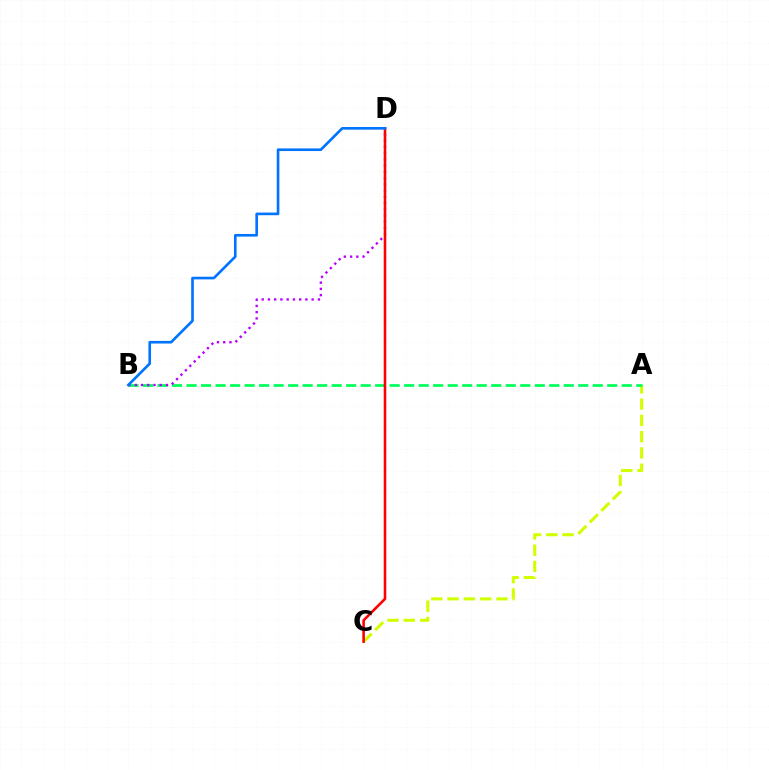{('A', 'C'): [{'color': '#d1ff00', 'line_style': 'dashed', 'thickness': 2.21}], ('A', 'B'): [{'color': '#00ff5c', 'line_style': 'dashed', 'thickness': 1.97}], ('B', 'D'): [{'color': '#b900ff', 'line_style': 'dotted', 'thickness': 1.7}, {'color': '#0074ff', 'line_style': 'solid', 'thickness': 1.9}], ('C', 'D'): [{'color': '#ff0000', 'line_style': 'solid', 'thickness': 1.85}]}